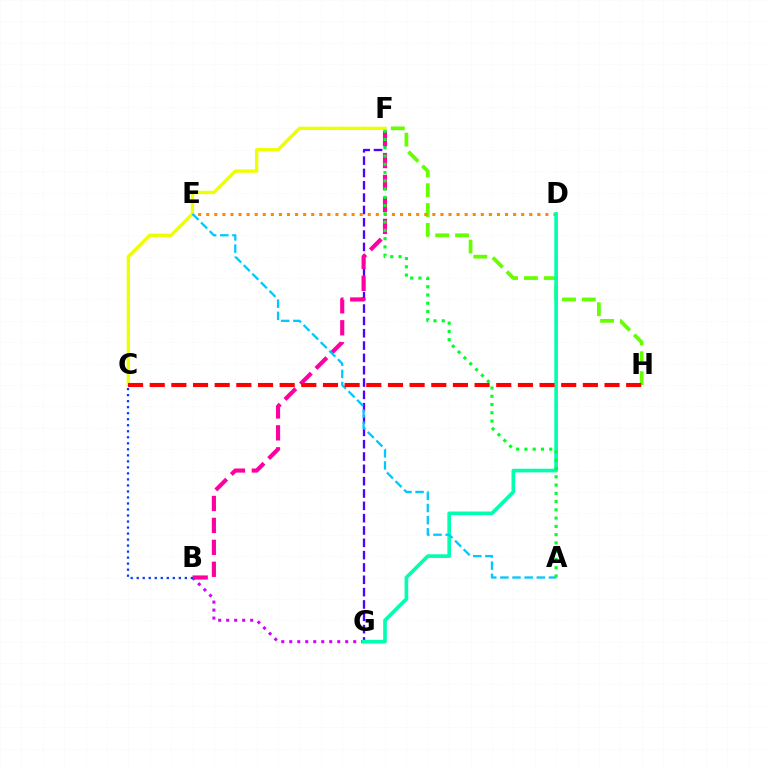{('B', 'G'): [{'color': '#d600ff', 'line_style': 'dotted', 'thickness': 2.17}], ('F', 'H'): [{'color': '#66ff00', 'line_style': 'dashed', 'thickness': 2.69}], ('F', 'G'): [{'color': '#4f00ff', 'line_style': 'dashed', 'thickness': 1.67}], ('D', 'E'): [{'color': '#ff8800', 'line_style': 'dotted', 'thickness': 2.19}], ('C', 'F'): [{'color': '#eeff00', 'line_style': 'solid', 'thickness': 2.42}], ('B', 'F'): [{'color': '#ff00a0', 'line_style': 'dashed', 'thickness': 2.98}], ('D', 'G'): [{'color': '#00ffaf', 'line_style': 'solid', 'thickness': 2.62}], ('A', 'E'): [{'color': '#00c7ff', 'line_style': 'dashed', 'thickness': 1.65}], ('B', 'C'): [{'color': '#003fff', 'line_style': 'dotted', 'thickness': 1.63}], ('A', 'F'): [{'color': '#00ff27', 'line_style': 'dotted', 'thickness': 2.24}], ('C', 'H'): [{'color': '#ff0000', 'line_style': 'dashed', 'thickness': 2.94}]}